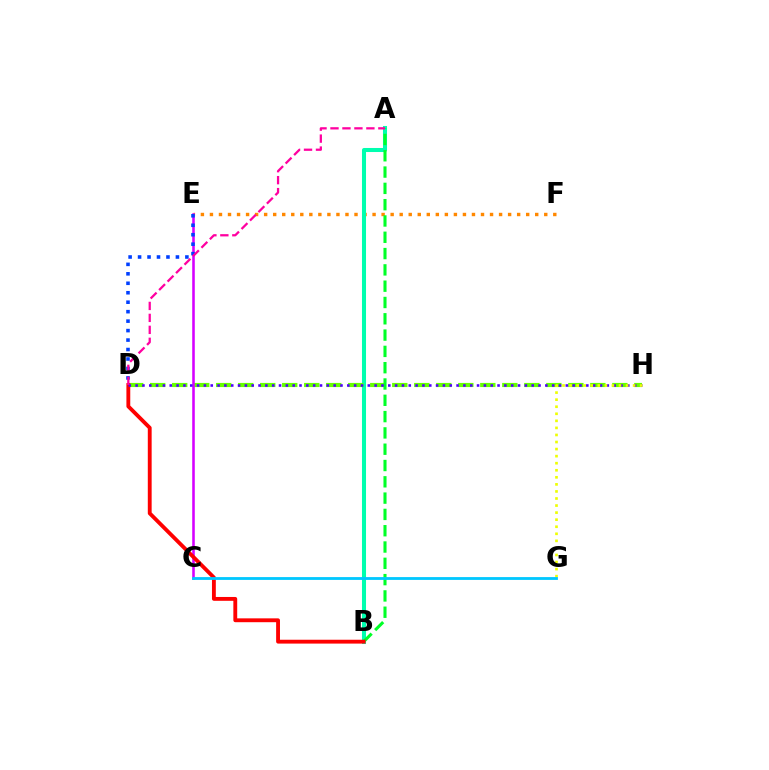{('E', 'F'): [{'color': '#ff8800', 'line_style': 'dotted', 'thickness': 2.45}], ('A', 'B'): [{'color': '#00ffaf', 'line_style': 'solid', 'thickness': 2.91}, {'color': '#00ff27', 'line_style': 'dashed', 'thickness': 2.21}], ('D', 'H'): [{'color': '#66ff00', 'line_style': 'dashed', 'thickness': 2.99}, {'color': '#4f00ff', 'line_style': 'dotted', 'thickness': 1.86}], ('C', 'E'): [{'color': '#d600ff', 'line_style': 'solid', 'thickness': 1.85}], ('B', 'D'): [{'color': '#ff0000', 'line_style': 'solid', 'thickness': 2.77}], ('D', 'E'): [{'color': '#003fff', 'line_style': 'dotted', 'thickness': 2.57}], ('G', 'H'): [{'color': '#eeff00', 'line_style': 'dotted', 'thickness': 1.92}], ('C', 'G'): [{'color': '#00c7ff', 'line_style': 'solid', 'thickness': 2.03}], ('A', 'D'): [{'color': '#ff00a0', 'line_style': 'dashed', 'thickness': 1.63}]}